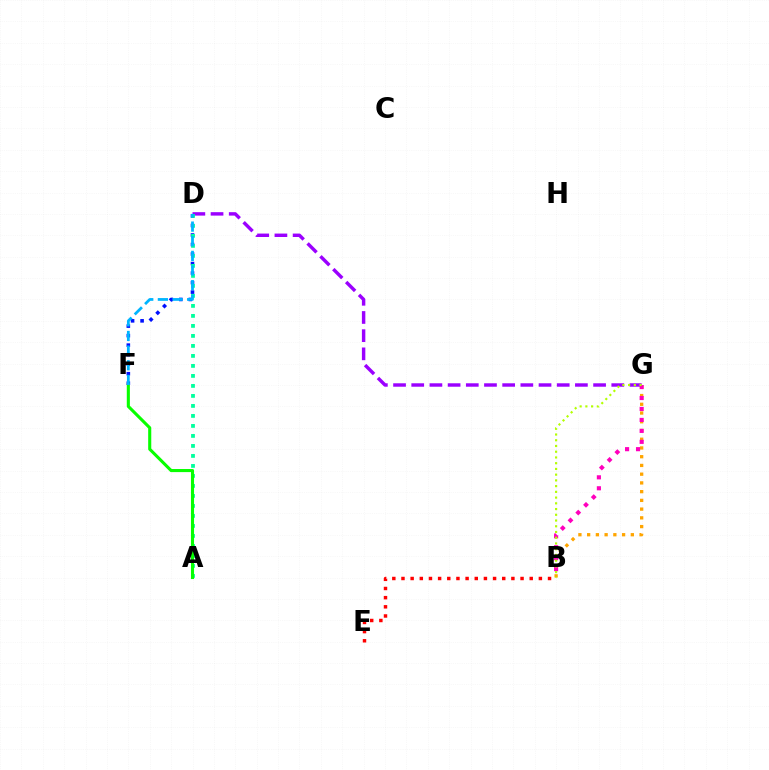{('D', 'F'): [{'color': '#0010ff', 'line_style': 'dotted', 'thickness': 2.59}, {'color': '#00b5ff', 'line_style': 'dashed', 'thickness': 1.99}], ('B', 'E'): [{'color': '#ff0000', 'line_style': 'dotted', 'thickness': 2.49}], ('D', 'G'): [{'color': '#9b00ff', 'line_style': 'dashed', 'thickness': 2.47}], ('A', 'D'): [{'color': '#00ff9d', 'line_style': 'dotted', 'thickness': 2.72}], ('A', 'F'): [{'color': '#08ff00', 'line_style': 'solid', 'thickness': 2.22}], ('B', 'G'): [{'color': '#ffa500', 'line_style': 'dotted', 'thickness': 2.37}, {'color': '#ff00bd', 'line_style': 'dotted', 'thickness': 2.98}, {'color': '#b3ff00', 'line_style': 'dotted', 'thickness': 1.56}]}